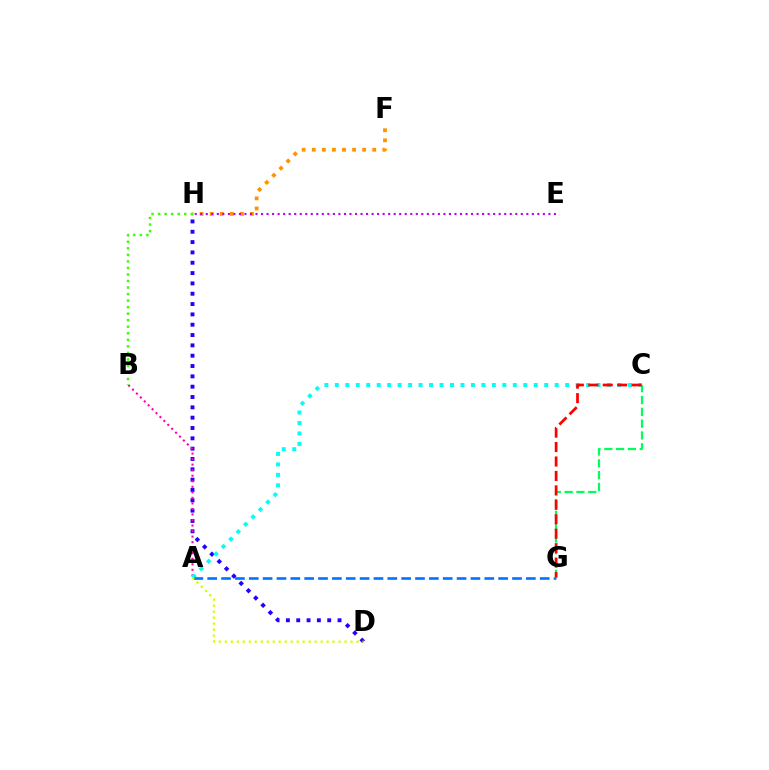{('D', 'H'): [{'color': '#2500ff', 'line_style': 'dotted', 'thickness': 2.81}], ('A', 'B'): [{'color': '#ff00ac', 'line_style': 'dotted', 'thickness': 1.5}], ('A', 'C'): [{'color': '#00fff6', 'line_style': 'dotted', 'thickness': 2.84}], ('F', 'H'): [{'color': '#ff9400', 'line_style': 'dotted', 'thickness': 2.74}], ('E', 'H'): [{'color': '#b900ff', 'line_style': 'dotted', 'thickness': 1.5}], ('A', 'G'): [{'color': '#0074ff', 'line_style': 'dashed', 'thickness': 1.88}], ('A', 'D'): [{'color': '#d1ff00', 'line_style': 'dotted', 'thickness': 1.63}], ('C', 'G'): [{'color': '#00ff5c', 'line_style': 'dashed', 'thickness': 1.6}, {'color': '#ff0000', 'line_style': 'dashed', 'thickness': 1.96}], ('B', 'H'): [{'color': '#3dff00', 'line_style': 'dotted', 'thickness': 1.78}]}